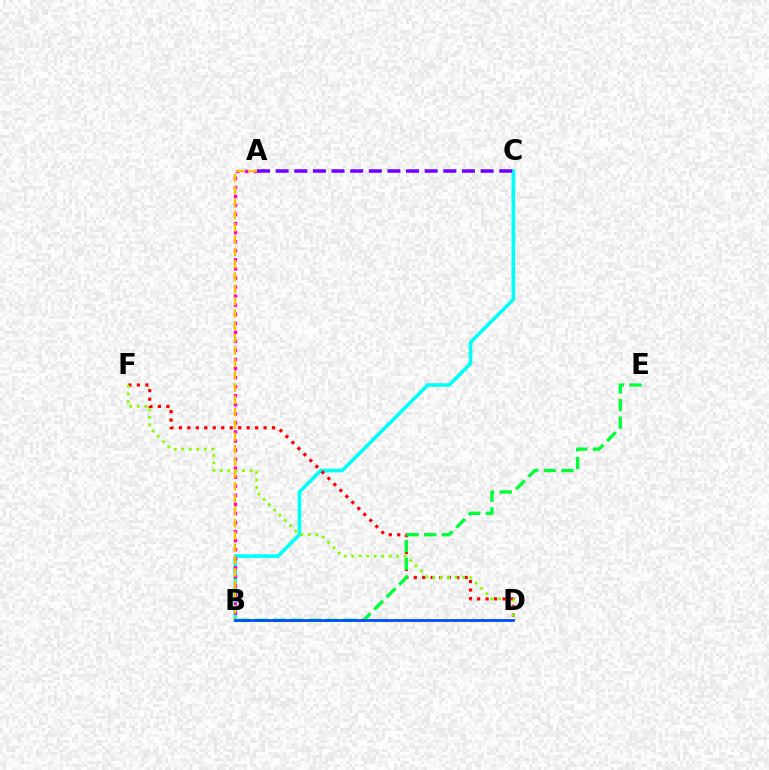{('B', 'C'): [{'color': '#00fff6', 'line_style': 'solid', 'thickness': 2.6}], ('A', 'B'): [{'color': '#ff00cf', 'line_style': 'dotted', 'thickness': 2.46}, {'color': '#ffbd00', 'line_style': 'dashed', 'thickness': 1.67}], ('D', 'F'): [{'color': '#ff0000', 'line_style': 'dotted', 'thickness': 2.3}, {'color': '#84ff00', 'line_style': 'dotted', 'thickness': 2.03}], ('B', 'E'): [{'color': '#00ff39', 'line_style': 'dashed', 'thickness': 2.4}], ('B', 'D'): [{'color': '#004bff', 'line_style': 'solid', 'thickness': 2.0}], ('A', 'C'): [{'color': '#7200ff', 'line_style': 'dashed', 'thickness': 2.53}]}